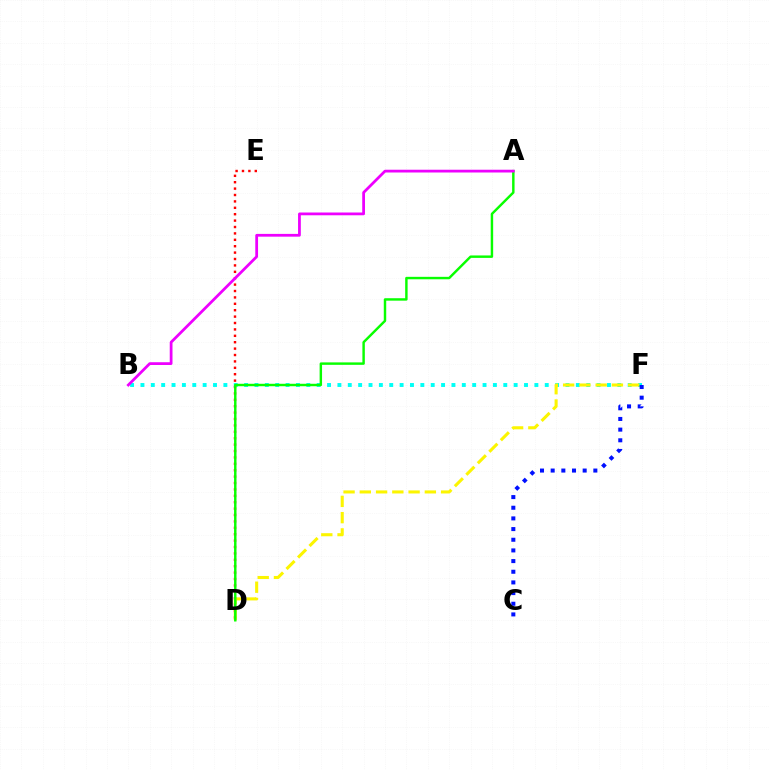{('D', 'E'): [{'color': '#ff0000', 'line_style': 'dotted', 'thickness': 1.74}], ('B', 'F'): [{'color': '#00fff6', 'line_style': 'dotted', 'thickness': 2.82}], ('D', 'F'): [{'color': '#fcf500', 'line_style': 'dashed', 'thickness': 2.21}], ('A', 'D'): [{'color': '#08ff00', 'line_style': 'solid', 'thickness': 1.76}], ('A', 'B'): [{'color': '#ee00ff', 'line_style': 'solid', 'thickness': 1.99}], ('C', 'F'): [{'color': '#0010ff', 'line_style': 'dotted', 'thickness': 2.9}]}